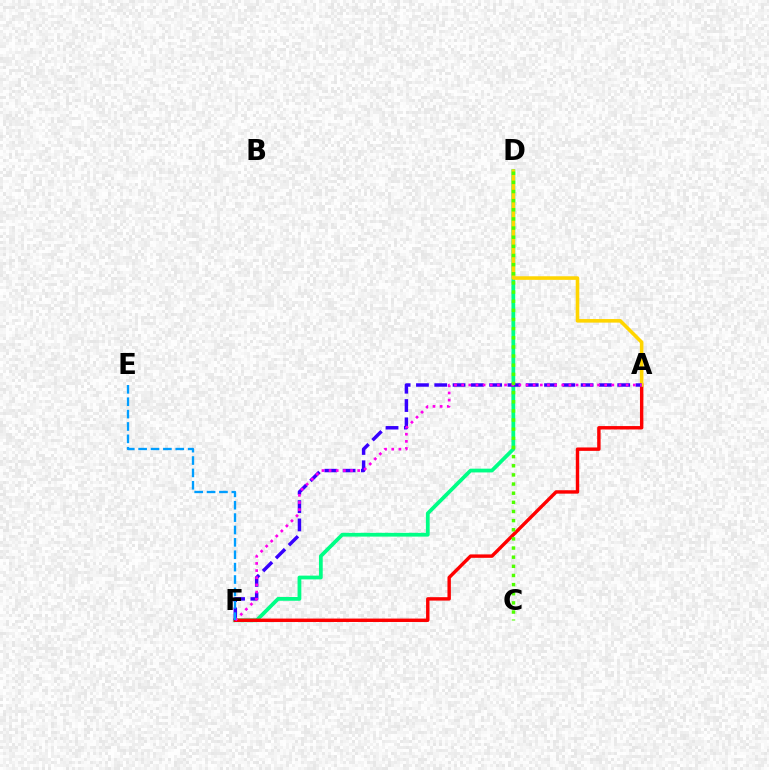{('D', 'F'): [{'color': '#00ff86', 'line_style': 'solid', 'thickness': 2.71}], ('A', 'F'): [{'color': '#ff0000', 'line_style': 'solid', 'thickness': 2.46}, {'color': '#3700ff', 'line_style': 'dashed', 'thickness': 2.49}, {'color': '#ff00ed', 'line_style': 'dotted', 'thickness': 1.94}], ('A', 'D'): [{'color': '#ffd500', 'line_style': 'solid', 'thickness': 2.57}], ('C', 'D'): [{'color': '#4fff00', 'line_style': 'dotted', 'thickness': 2.48}], ('E', 'F'): [{'color': '#009eff', 'line_style': 'dashed', 'thickness': 1.68}]}